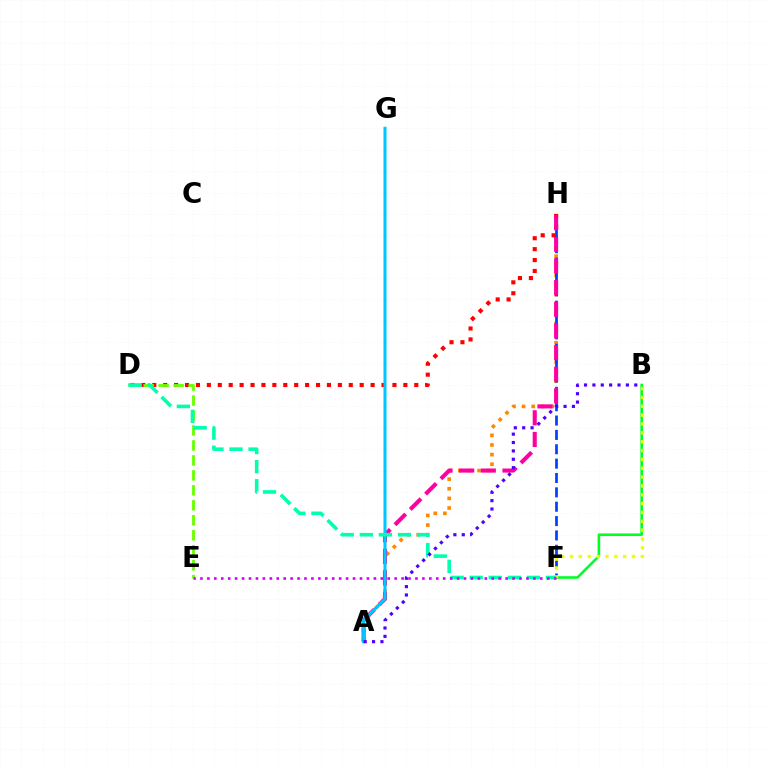{('A', 'H'): [{'color': '#ff8800', 'line_style': 'dotted', 'thickness': 2.61}, {'color': '#ff00a0', 'line_style': 'dashed', 'thickness': 2.94}], ('B', 'F'): [{'color': '#00ff27', 'line_style': 'solid', 'thickness': 1.88}, {'color': '#eeff00', 'line_style': 'dotted', 'thickness': 2.4}], ('F', 'H'): [{'color': '#003fff', 'line_style': 'dashed', 'thickness': 1.95}], ('D', 'H'): [{'color': '#ff0000', 'line_style': 'dotted', 'thickness': 2.97}], ('A', 'G'): [{'color': '#00c7ff', 'line_style': 'solid', 'thickness': 2.2}], ('D', 'E'): [{'color': '#66ff00', 'line_style': 'dashed', 'thickness': 2.03}], ('D', 'F'): [{'color': '#00ffaf', 'line_style': 'dashed', 'thickness': 2.59}], ('A', 'B'): [{'color': '#4f00ff', 'line_style': 'dotted', 'thickness': 2.27}], ('E', 'F'): [{'color': '#d600ff', 'line_style': 'dotted', 'thickness': 1.88}]}